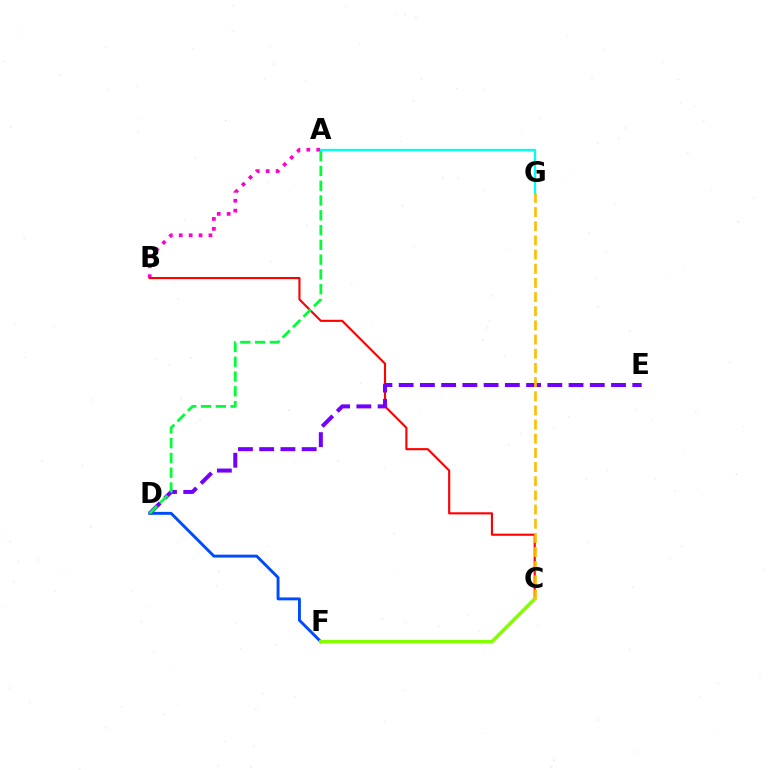{('A', 'B'): [{'color': '#ff00cf', 'line_style': 'dotted', 'thickness': 2.69}], ('B', 'C'): [{'color': '#ff0000', 'line_style': 'solid', 'thickness': 1.53}], ('D', 'F'): [{'color': '#004bff', 'line_style': 'solid', 'thickness': 2.09}], ('D', 'E'): [{'color': '#7200ff', 'line_style': 'dashed', 'thickness': 2.88}], ('C', 'F'): [{'color': '#84ff00', 'line_style': 'solid', 'thickness': 2.53}], ('A', 'D'): [{'color': '#00ff39', 'line_style': 'dashed', 'thickness': 2.01}], ('C', 'G'): [{'color': '#ffbd00', 'line_style': 'dashed', 'thickness': 1.92}], ('A', 'G'): [{'color': '#00fff6', 'line_style': 'solid', 'thickness': 1.65}]}